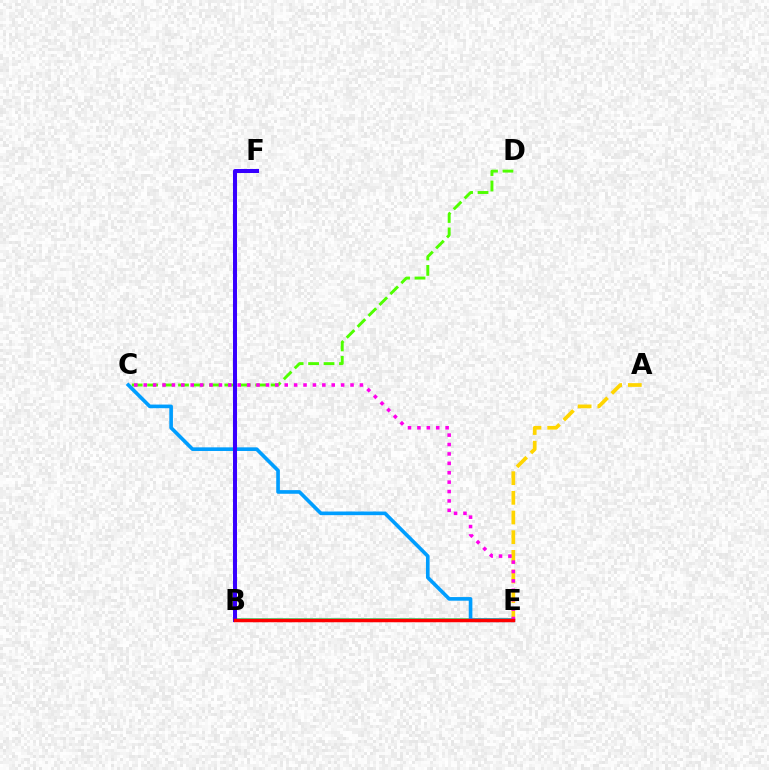{('A', 'E'): [{'color': '#ffd500', 'line_style': 'dashed', 'thickness': 2.67}], ('C', 'D'): [{'color': '#4fff00', 'line_style': 'dashed', 'thickness': 2.1}], ('B', 'E'): [{'color': '#00ff86', 'line_style': 'solid', 'thickness': 2.52}, {'color': '#ff0000', 'line_style': 'solid', 'thickness': 2.52}], ('C', 'E'): [{'color': '#009eff', 'line_style': 'solid', 'thickness': 2.62}, {'color': '#ff00ed', 'line_style': 'dotted', 'thickness': 2.55}], ('B', 'F'): [{'color': '#3700ff', 'line_style': 'solid', 'thickness': 2.9}]}